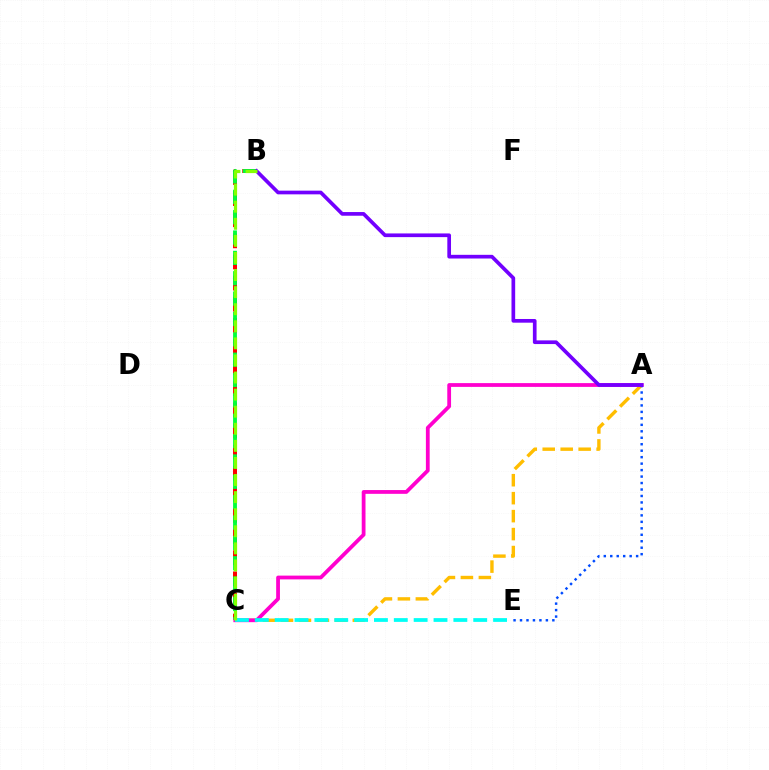{('A', 'C'): [{'color': '#ffbd00', 'line_style': 'dashed', 'thickness': 2.44}, {'color': '#ff00cf', 'line_style': 'solid', 'thickness': 2.72}], ('B', 'C'): [{'color': '#ff0000', 'line_style': 'dashed', 'thickness': 2.87}, {'color': '#00ff39', 'line_style': 'dashed', 'thickness': 2.77}, {'color': '#84ff00', 'line_style': 'dashed', 'thickness': 2.32}], ('C', 'E'): [{'color': '#00fff6', 'line_style': 'dashed', 'thickness': 2.7}], ('A', 'E'): [{'color': '#004bff', 'line_style': 'dotted', 'thickness': 1.76}], ('A', 'B'): [{'color': '#7200ff', 'line_style': 'solid', 'thickness': 2.65}]}